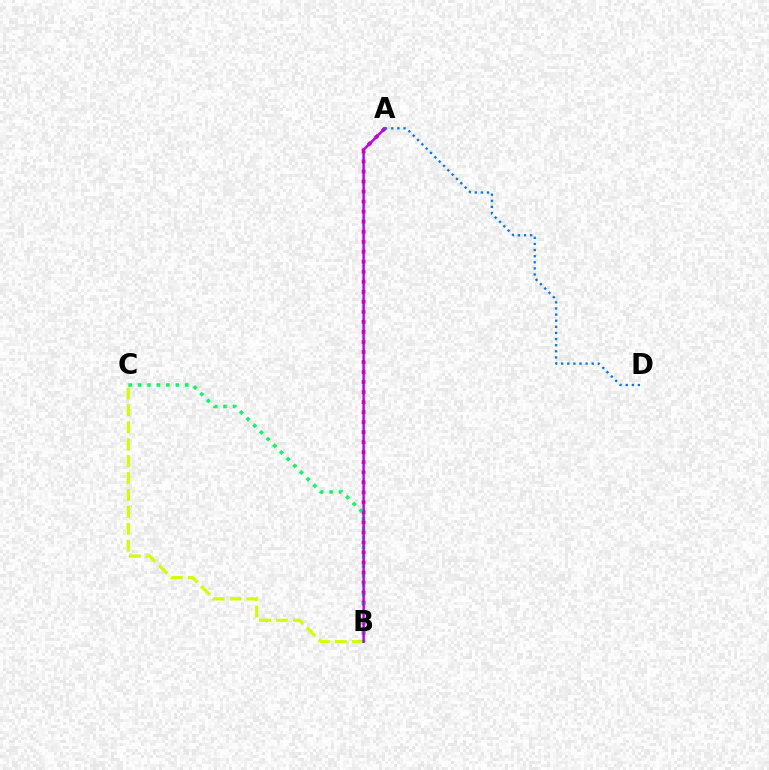{('A', 'B'): [{'color': '#ff0000', 'line_style': 'dotted', 'thickness': 2.72}, {'color': '#b900ff', 'line_style': 'solid', 'thickness': 1.78}], ('B', 'C'): [{'color': '#d1ff00', 'line_style': 'dashed', 'thickness': 2.3}, {'color': '#00ff5c', 'line_style': 'dotted', 'thickness': 2.56}], ('A', 'D'): [{'color': '#0074ff', 'line_style': 'dotted', 'thickness': 1.66}]}